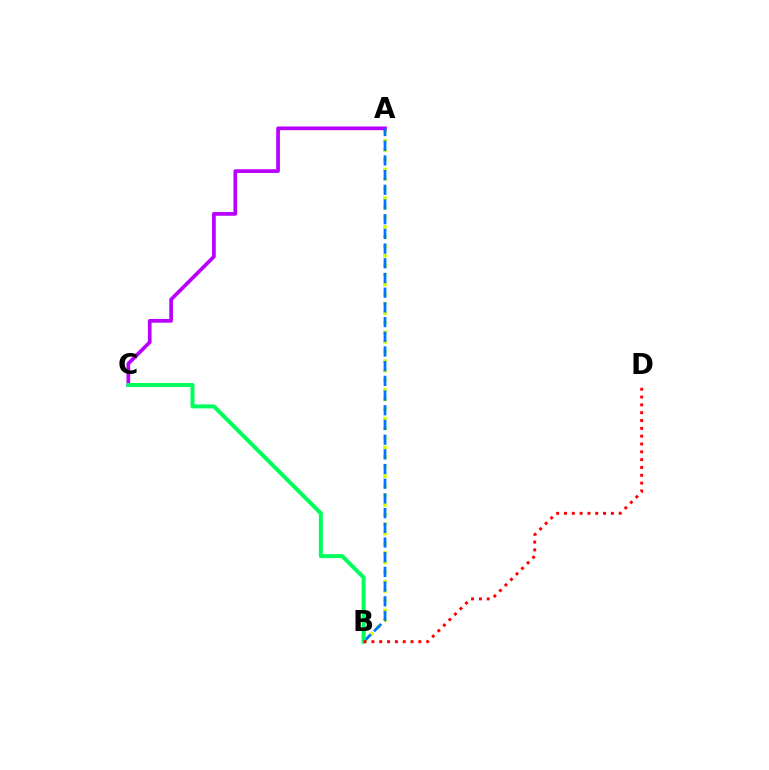{('A', 'B'): [{'color': '#d1ff00', 'line_style': 'dotted', 'thickness': 2.6}, {'color': '#0074ff', 'line_style': 'dashed', 'thickness': 2.0}], ('A', 'C'): [{'color': '#b900ff', 'line_style': 'solid', 'thickness': 2.66}], ('B', 'C'): [{'color': '#00ff5c', 'line_style': 'solid', 'thickness': 2.88}], ('B', 'D'): [{'color': '#ff0000', 'line_style': 'dotted', 'thickness': 2.13}]}